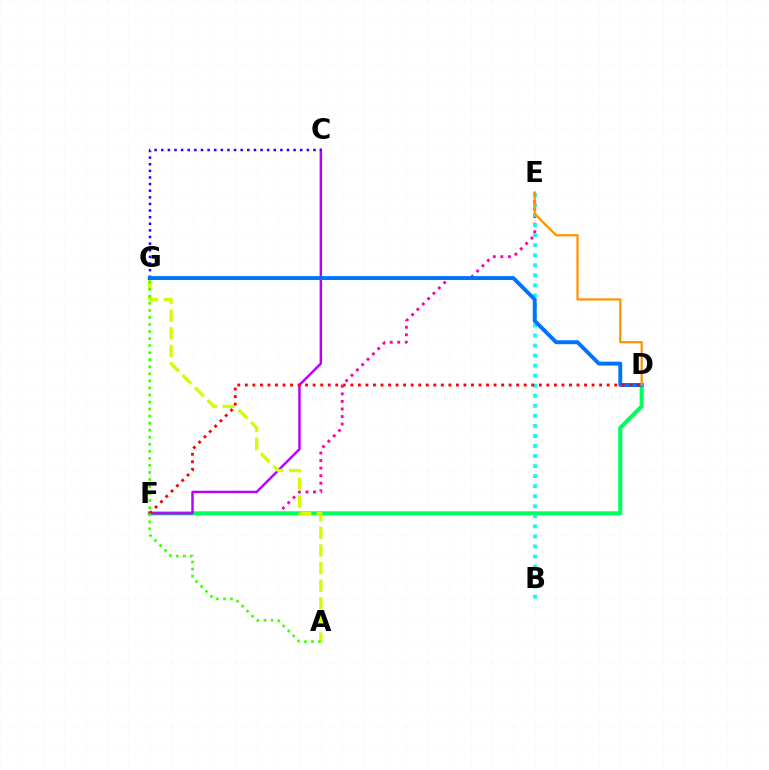{('E', 'F'): [{'color': '#ff00ac', 'line_style': 'dotted', 'thickness': 2.05}], ('D', 'F'): [{'color': '#00ff5c', 'line_style': 'solid', 'thickness': 2.94}, {'color': '#ff0000', 'line_style': 'dotted', 'thickness': 2.05}], ('B', 'E'): [{'color': '#00fff6', 'line_style': 'dotted', 'thickness': 2.73}], ('C', 'F'): [{'color': '#b900ff', 'line_style': 'solid', 'thickness': 1.77}], ('C', 'G'): [{'color': '#2500ff', 'line_style': 'dotted', 'thickness': 1.8}], ('A', 'G'): [{'color': '#d1ff00', 'line_style': 'dashed', 'thickness': 2.39}, {'color': '#3dff00', 'line_style': 'dotted', 'thickness': 1.91}], ('D', 'G'): [{'color': '#0074ff', 'line_style': 'solid', 'thickness': 2.83}], ('D', 'E'): [{'color': '#ff9400', 'line_style': 'solid', 'thickness': 1.63}]}